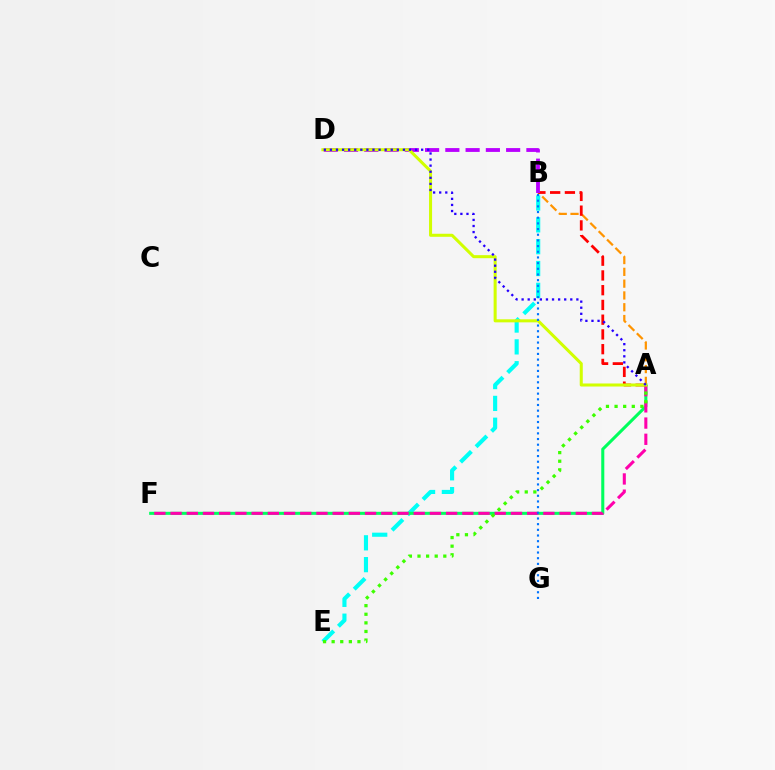{('B', 'E'): [{'color': '#00fff6', 'line_style': 'dashed', 'thickness': 2.97}], ('A', 'F'): [{'color': '#00ff5c', 'line_style': 'solid', 'thickness': 2.2}, {'color': '#ff00ac', 'line_style': 'dashed', 'thickness': 2.2}], ('A', 'B'): [{'color': '#ff9400', 'line_style': 'dashed', 'thickness': 1.6}, {'color': '#ff0000', 'line_style': 'dashed', 'thickness': 2.0}], ('B', 'D'): [{'color': '#b900ff', 'line_style': 'dashed', 'thickness': 2.75}], ('A', 'E'): [{'color': '#3dff00', 'line_style': 'dotted', 'thickness': 2.34}], ('A', 'D'): [{'color': '#d1ff00', 'line_style': 'solid', 'thickness': 2.19}, {'color': '#2500ff', 'line_style': 'dotted', 'thickness': 1.65}], ('B', 'G'): [{'color': '#0074ff', 'line_style': 'dotted', 'thickness': 1.54}]}